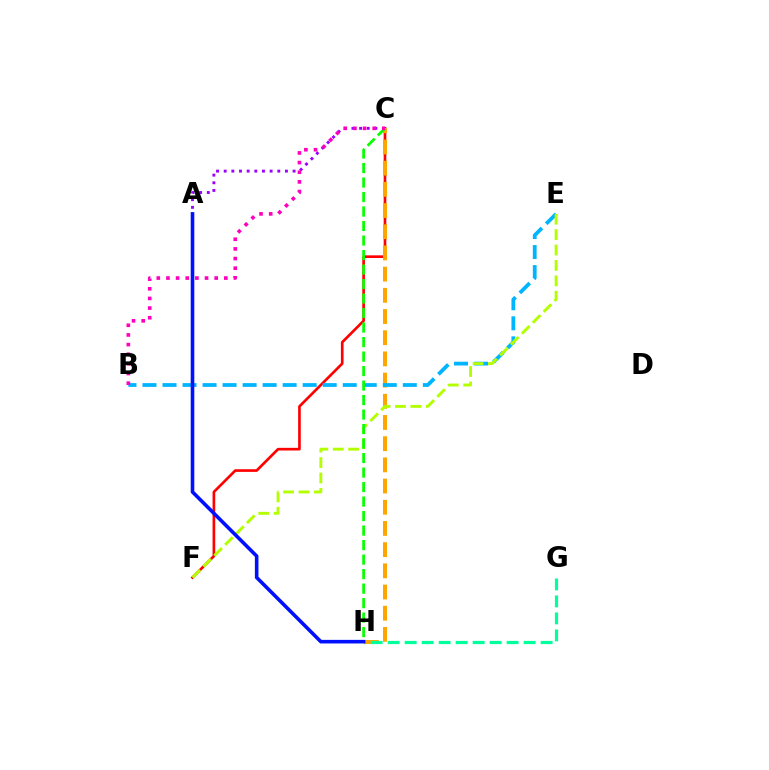{('C', 'F'): [{'color': '#ff0000', 'line_style': 'solid', 'thickness': 1.92}], ('C', 'H'): [{'color': '#ffa500', 'line_style': 'dashed', 'thickness': 2.88}, {'color': '#08ff00', 'line_style': 'dashed', 'thickness': 1.97}], ('A', 'C'): [{'color': '#9b00ff', 'line_style': 'dotted', 'thickness': 2.08}], ('B', 'E'): [{'color': '#00b5ff', 'line_style': 'dashed', 'thickness': 2.72}], ('E', 'F'): [{'color': '#b3ff00', 'line_style': 'dashed', 'thickness': 2.09}], ('G', 'H'): [{'color': '#00ff9d', 'line_style': 'dashed', 'thickness': 2.31}], ('B', 'C'): [{'color': '#ff00bd', 'line_style': 'dotted', 'thickness': 2.62}], ('A', 'H'): [{'color': '#0010ff', 'line_style': 'solid', 'thickness': 2.59}]}